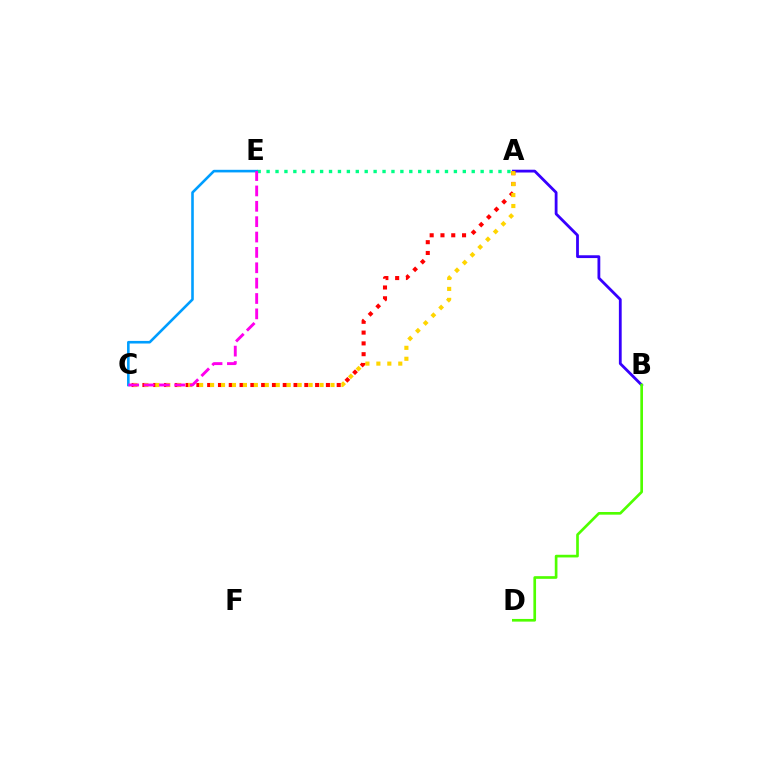{('A', 'B'): [{'color': '#3700ff', 'line_style': 'solid', 'thickness': 2.02}], ('A', 'E'): [{'color': '#00ff86', 'line_style': 'dotted', 'thickness': 2.42}], ('A', 'C'): [{'color': '#ff0000', 'line_style': 'dotted', 'thickness': 2.93}, {'color': '#ffd500', 'line_style': 'dotted', 'thickness': 2.97}], ('C', 'E'): [{'color': '#009eff', 'line_style': 'solid', 'thickness': 1.88}, {'color': '#ff00ed', 'line_style': 'dashed', 'thickness': 2.09}], ('B', 'D'): [{'color': '#4fff00', 'line_style': 'solid', 'thickness': 1.92}]}